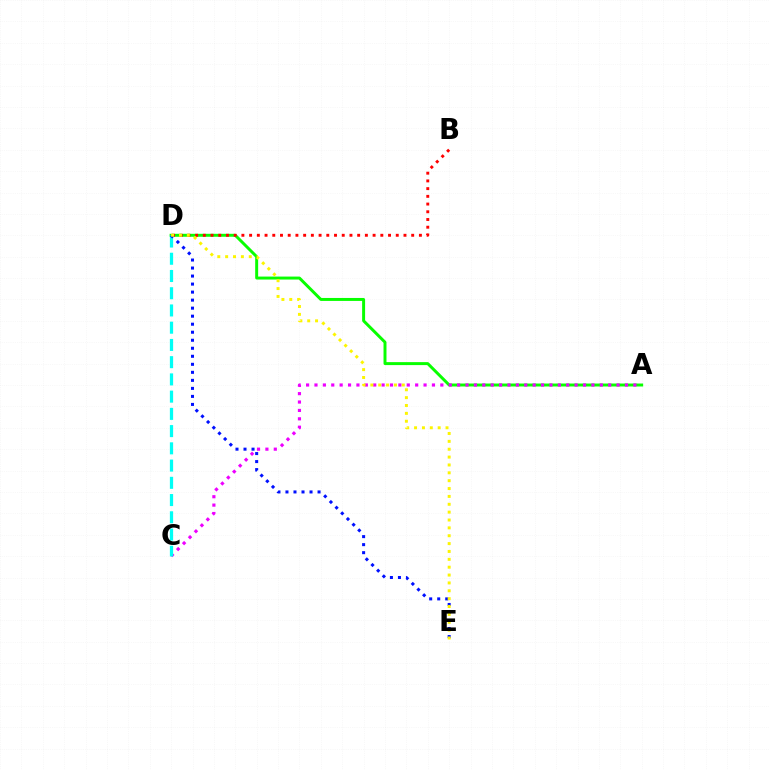{('A', 'D'): [{'color': '#08ff00', 'line_style': 'solid', 'thickness': 2.13}], ('B', 'D'): [{'color': '#ff0000', 'line_style': 'dotted', 'thickness': 2.1}], ('A', 'C'): [{'color': '#ee00ff', 'line_style': 'dotted', 'thickness': 2.28}], ('C', 'D'): [{'color': '#00fff6', 'line_style': 'dashed', 'thickness': 2.34}], ('D', 'E'): [{'color': '#0010ff', 'line_style': 'dotted', 'thickness': 2.18}, {'color': '#fcf500', 'line_style': 'dotted', 'thickness': 2.14}]}